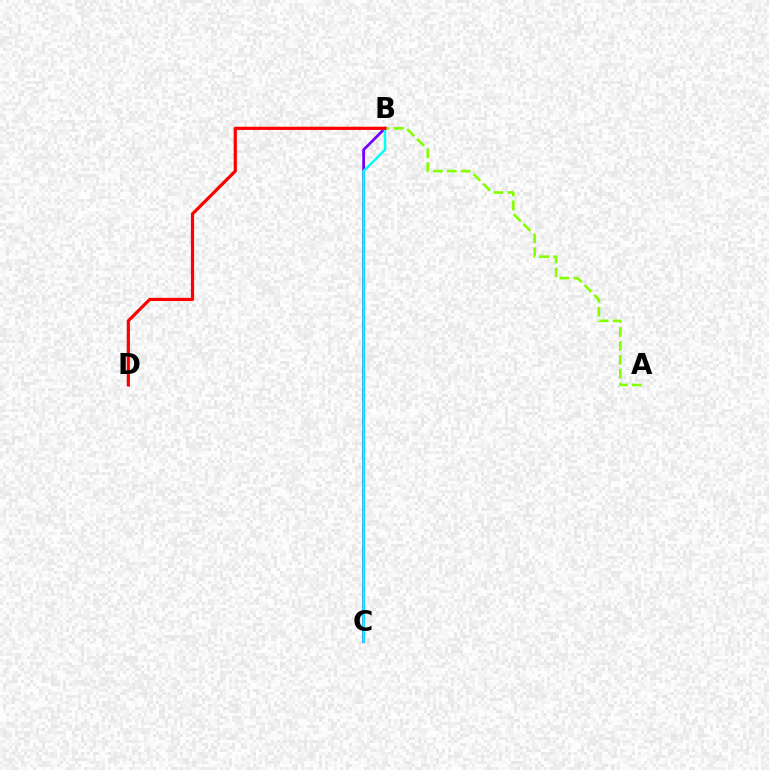{('B', 'C'): [{'color': '#7200ff', 'line_style': 'solid', 'thickness': 1.98}, {'color': '#00fff6', 'line_style': 'solid', 'thickness': 1.79}], ('A', 'B'): [{'color': '#84ff00', 'line_style': 'dashed', 'thickness': 1.89}], ('B', 'D'): [{'color': '#ff0000', 'line_style': 'solid', 'thickness': 2.3}]}